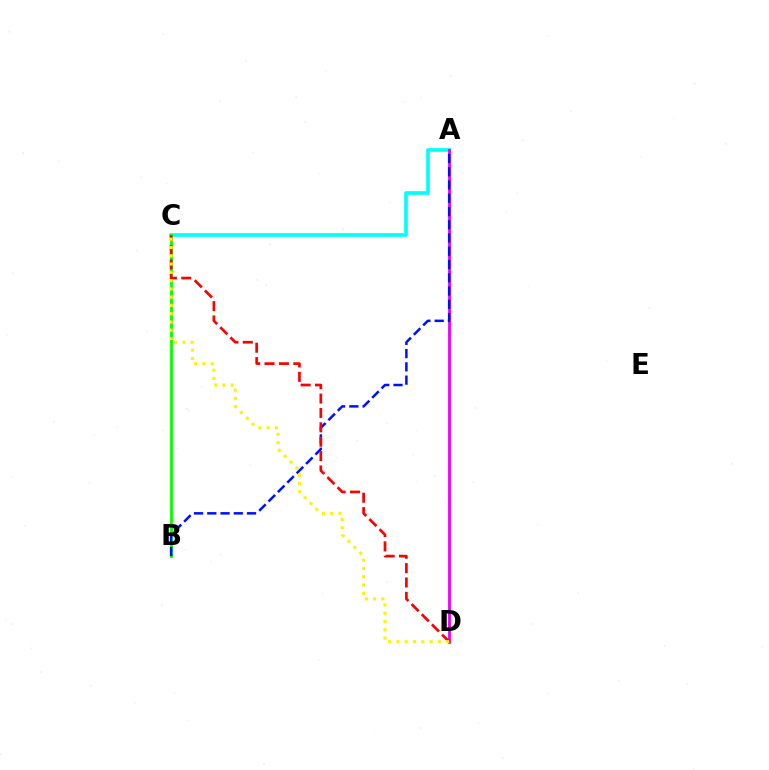{('A', 'C'): [{'color': '#00fff6', 'line_style': 'solid', 'thickness': 2.63}], ('B', 'C'): [{'color': '#08ff00', 'line_style': 'solid', 'thickness': 2.06}], ('A', 'D'): [{'color': '#ee00ff', 'line_style': 'solid', 'thickness': 2.05}], ('A', 'B'): [{'color': '#0010ff', 'line_style': 'dashed', 'thickness': 1.8}], ('C', 'D'): [{'color': '#ff0000', 'line_style': 'dashed', 'thickness': 1.95}, {'color': '#fcf500', 'line_style': 'dotted', 'thickness': 2.25}]}